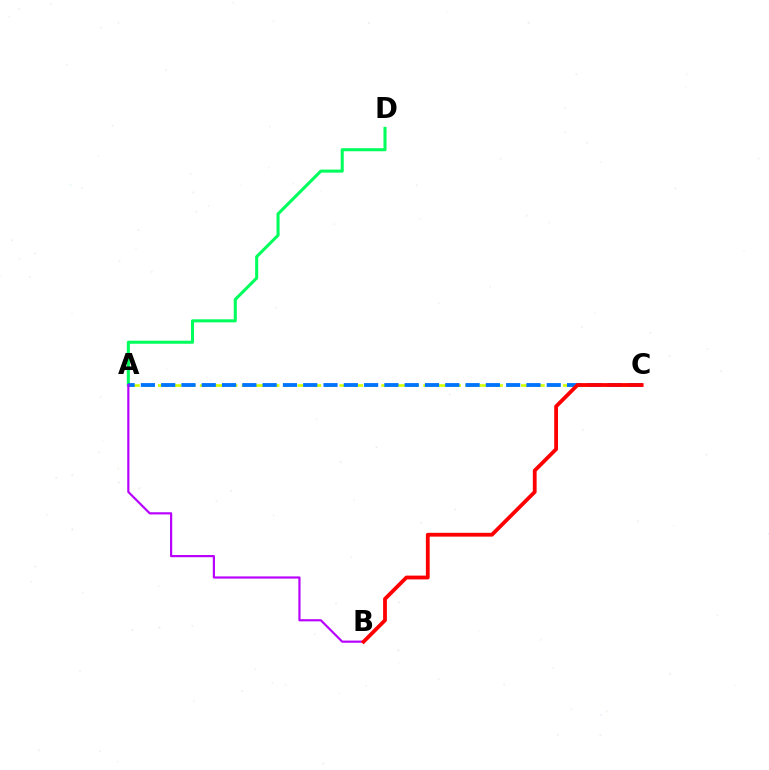{('A', 'D'): [{'color': '#00ff5c', 'line_style': 'solid', 'thickness': 2.2}], ('A', 'C'): [{'color': '#d1ff00', 'line_style': 'dashed', 'thickness': 1.9}, {'color': '#0074ff', 'line_style': 'dashed', 'thickness': 2.76}], ('A', 'B'): [{'color': '#b900ff', 'line_style': 'solid', 'thickness': 1.57}], ('B', 'C'): [{'color': '#ff0000', 'line_style': 'solid', 'thickness': 2.73}]}